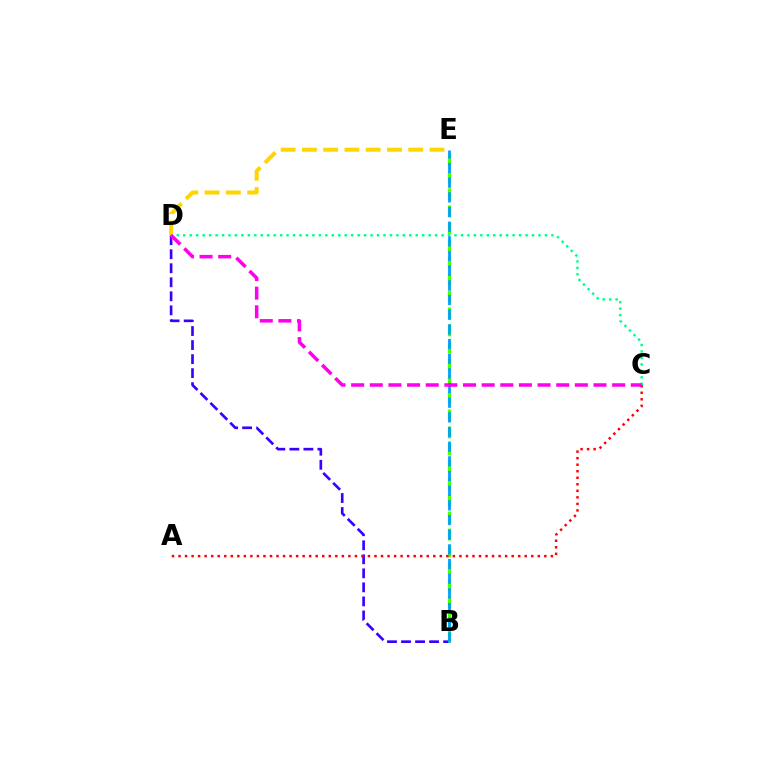{('B', 'D'): [{'color': '#3700ff', 'line_style': 'dashed', 'thickness': 1.91}], ('B', 'E'): [{'color': '#4fff00', 'line_style': 'dashed', 'thickness': 2.31}, {'color': '#009eff', 'line_style': 'dashed', 'thickness': 1.99}], ('A', 'C'): [{'color': '#ff0000', 'line_style': 'dotted', 'thickness': 1.77}], ('D', 'E'): [{'color': '#ffd500', 'line_style': 'dashed', 'thickness': 2.89}], ('C', 'D'): [{'color': '#00ff86', 'line_style': 'dotted', 'thickness': 1.75}, {'color': '#ff00ed', 'line_style': 'dashed', 'thickness': 2.53}]}